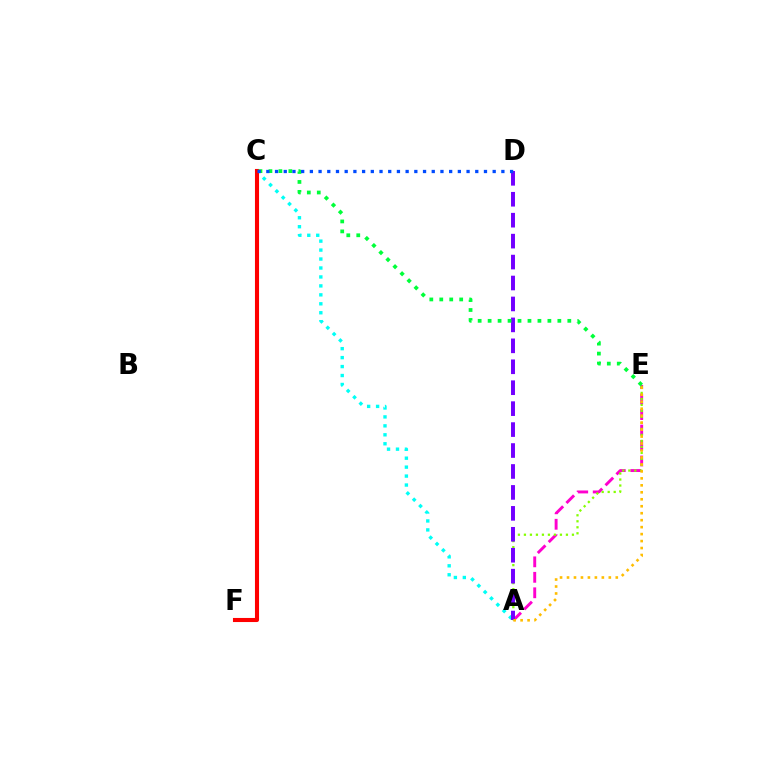{('A', 'C'): [{'color': '#00fff6', 'line_style': 'dotted', 'thickness': 2.43}], ('A', 'E'): [{'color': '#ff00cf', 'line_style': 'dashed', 'thickness': 2.1}, {'color': '#84ff00', 'line_style': 'dotted', 'thickness': 1.63}, {'color': '#ffbd00', 'line_style': 'dotted', 'thickness': 1.89}], ('A', 'D'): [{'color': '#7200ff', 'line_style': 'dashed', 'thickness': 2.84}], ('C', 'F'): [{'color': '#ff0000', 'line_style': 'solid', 'thickness': 2.94}], ('C', 'E'): [{'color': '#00ff39', 'line_style': 'dotted', 'thickness': 2.71}], ('C', 'D'): [{'color': '#004bff', 'line_style': 'dotted', 'thickness': 2.37}]}